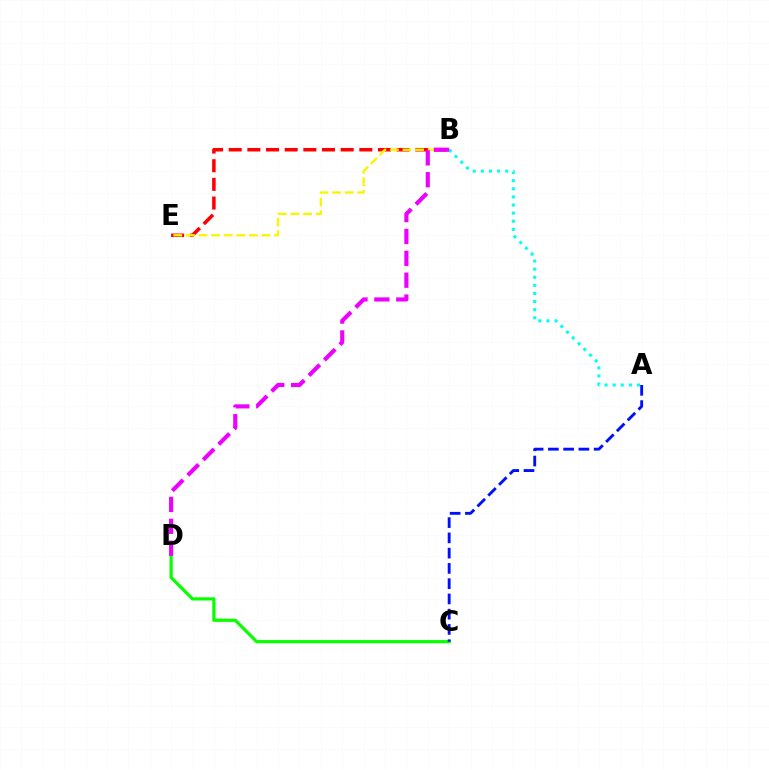{('B', 'E'): [{'color': '#ff0000', 'line_style': 'dashed', 'thickness': 2.53}, {'color': '#fcf500', 'line_style': 'dashed', 'thickness': 1.71}], ('C', 'D'): [{'color': '#08ff00', 'line_style': 'solid', 'thickness': 2.31}], ('A', 'B'): [{'color': '#00fff6', 'line_style': 'dotted', 'thickness': 2.2}], ('A', 'C'): [{'color': '#0010ff', 'line_style': 'dashed', 'thickness': 2.07}], ('B', 'D'): [{'color': '#ee00ff', 'line_style': 'dashed', 'thickness': 2.97}]}